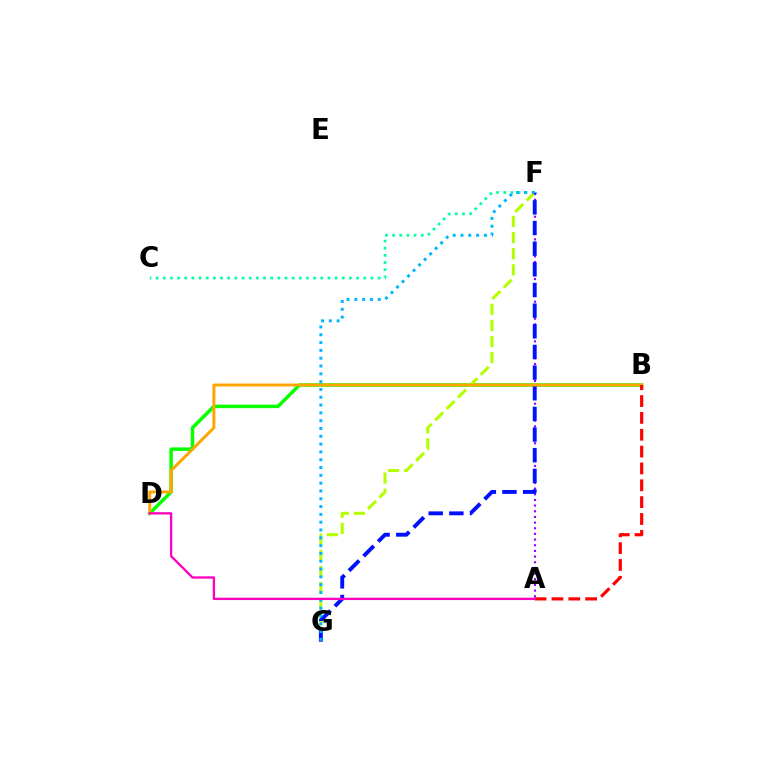{('B', 'D'): [{'color': '#08ff00', 'line_style': 'solid', 'thickness': 2.51}, {'color': '#ffa500', 'line_style': 'solid', 'thickness': 2.11}], ('F', 'G'): [{'color': '#b3ff00', 'line_style': 'dashed', 'thickness': 2.19}, {'color': '#0010ff', 'line_style': 'dashed', 'thickness': 2.81}, {'color': '#00b5ff', 'line_style': 'dotted', 'thickness': 2.12}], ('A', 'F'): [{'color': '#9b00ff', 'line_style': 'dotted', 'thickness': 1.54}], ('C', 'F'): [{'color': '#00ff9d', 'line_style': 'dotted', 'thickness': 1.95}], ('A', 'B'): [{'color': '#ff0000', 'line_style': 'dashed', 'thickness': 2.29}], ('A', 'D'): [{'color': '#ff00bd', 'line_style': 'solid', 'thickness': 1.67}]}